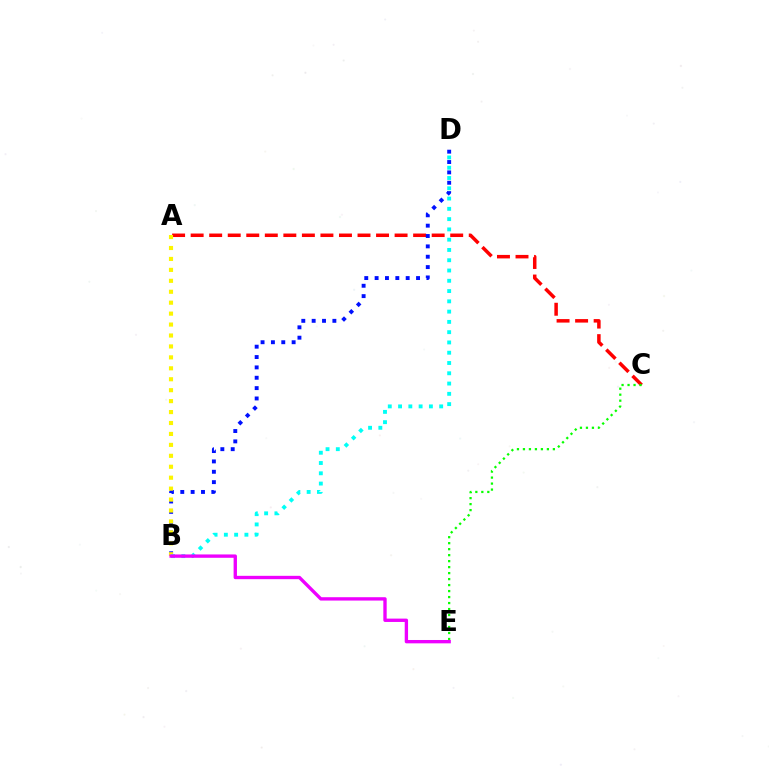{('A', 'C'): [{'color': '#ff0000', 'line_style': 'dashed', 'thickness': 2.52}], ('B', 'D'): [{'color': '#0010ff', 'line_style': 'dotted', 'thickness': 2.81}, {'color': '#00fff6', 'line_style': 'dotted', 'thickness': 2.79}], ('A', 'B'): [{'color': '#fcf500', 'line_style': 'dotted', 'thickness': 2.97}], ('C', 'E'): [{'color': '#08ff00', 'line_style': 'dotted', 'thickness': 1.63}], ('B', 'E'): [{'color': '#ee00ff', 'line_style': 'solid', 'thickness': 2.41}]}